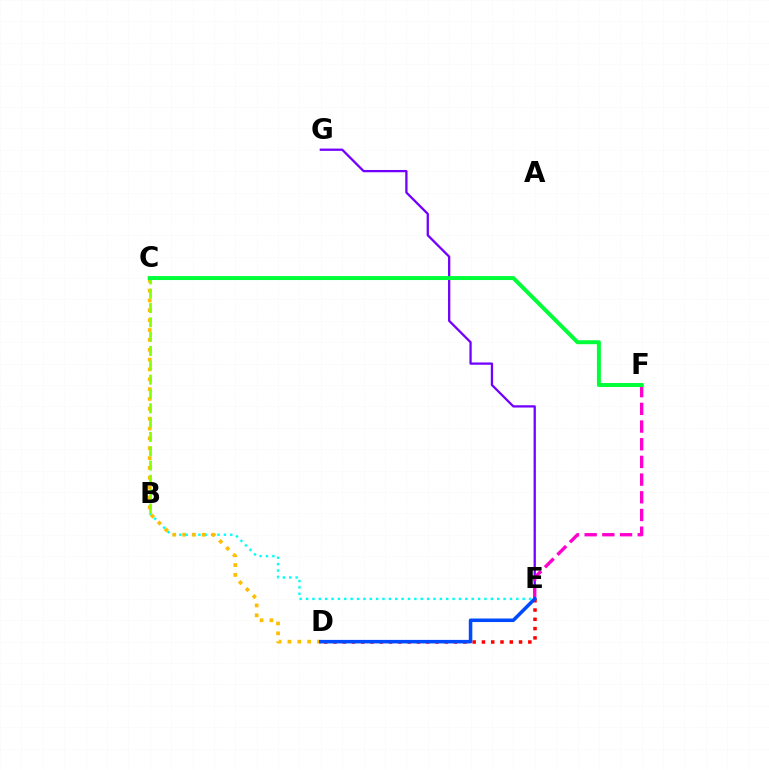{('E', 'G'): [{'color': '#7200ff', 'line_style': 'solid', 'thickness': 1.64}], ('B', 'E'): [{'color': '#00fff6', 'line_style': 'dotted', 'thickness': 1.73}], ('C', 'D'): [{'color': '#ffbd00', 'line_style': 'dotted', 'thickness': 2.68}], ('B', 'C'): [{'color': '#84ff00', 'line_style': 'dashed', 'thickness': 1.95}], ('D', 'E'): [{'color': '#ff0000', 'line_style': 'dotted', 'thickness': 2.52}, {'color': '#004bff', 'line_style': 'solid', 'thickness': 2.55}], ('E', 'F'): [{'color': '#ff00cf', 'line_style': 'dashed', 'thickness': 2.4}], ('C', 'F'): [{'color': '#00ff39', 'line_style': 'solid', 'thickness': 2.85}]}